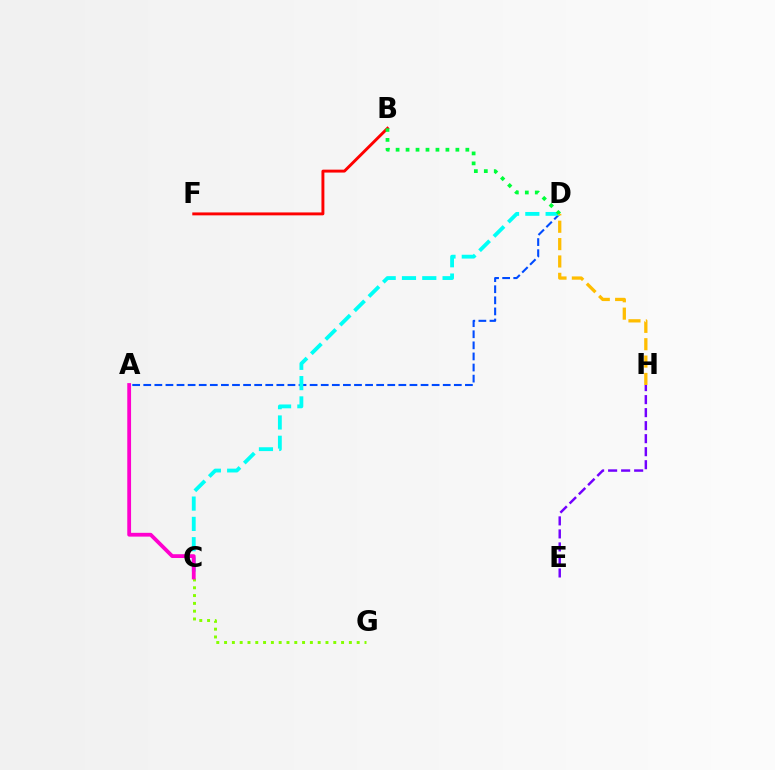{('A', 'D'): [{'color': '#004bff', 'line_style': 'dashed', 'thickness': 1.51}], ('C', 'D'): [{'color': '#00fff6', 'line_style': 'dashed', 'thickness': 2.76}], ('E', 'H'): [{'color': '#7200ff', 'line_style': 'dashed', 'thickness': 1.77}], ('C', 'G'): [{'color': '#84ff00', 'line_style': 'dotted', 'thickness': 2.12}], ('B', 'F'): [{'color': '#ff0000', 'line_style': 'solid', 'thickness': 2.1}], ('A', 'C'): [{'color': '#ff00cf', 'line_style': 'solid', 'thickness': 2.73}], ('B', 'D'): [{'color': '#00ff39', 'line_style': 'dotted', 'thickness': 2.71}], ('D', 'H'): [{'color': '#ffbd00', 'line_style': 'dashed', 'thickness': 2.36}]}